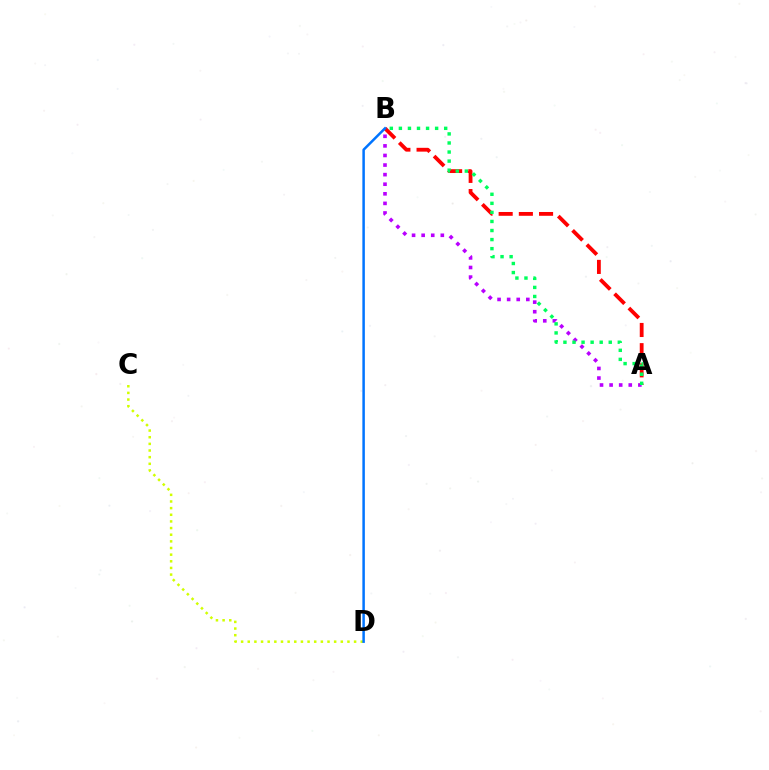{('A', 'B'): [{'color': '#b900ff', 'line_style': 'dotted', 'thickness': 2.6}, {'color': '#ff0000', 'line_style': 'dashed', 'thickness': 2.74}, {'color': '#00ff5c', 'line_style': 'dotted', 'thickness': 2.46}], ('C', 'D'): [{'color': '#d1ff00', 'line_style': 'dotted', 'thickness': 1.81}], ('B', 'D'): [{'color': '#0074ff', 'line_style': 'solid', 'thickness': 1.8}]}